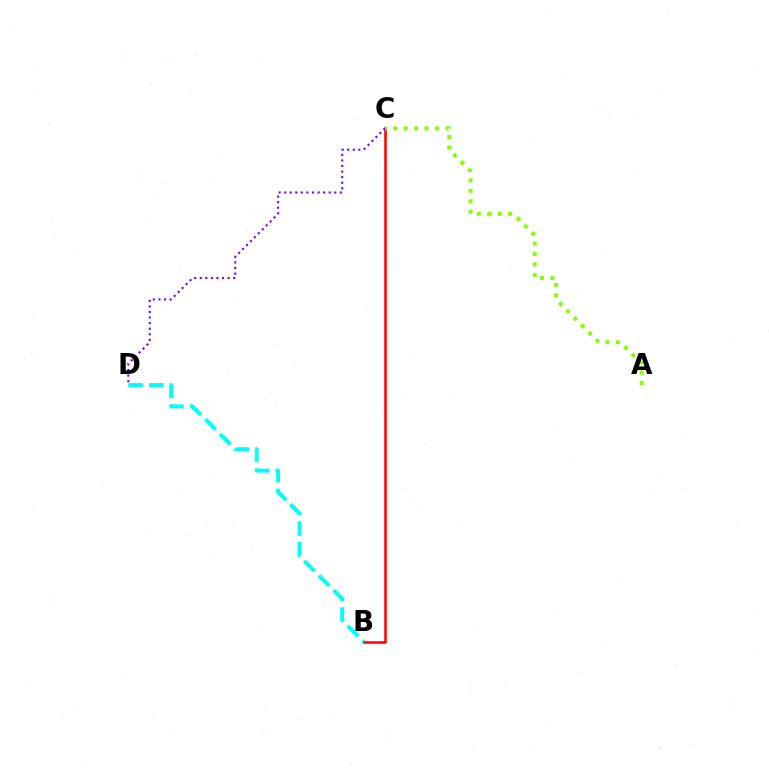{('B', 'D'): [{'color': '#00fff6', 'line_style': 'dashed', 'thickness': 2.82}], ('B', 'C'): [{'color': '#ff0000', 'line_style': 'solid', 'thickness': 1.84}], ('C', 'D'): [{'color': '#7200ff', 'line_style': 'dotted', 'thickness': 1.51}], ('A', 'C'): [{'color': '#84ff00', 'line_style': 'dotted', 'thickness': 2.84}]}